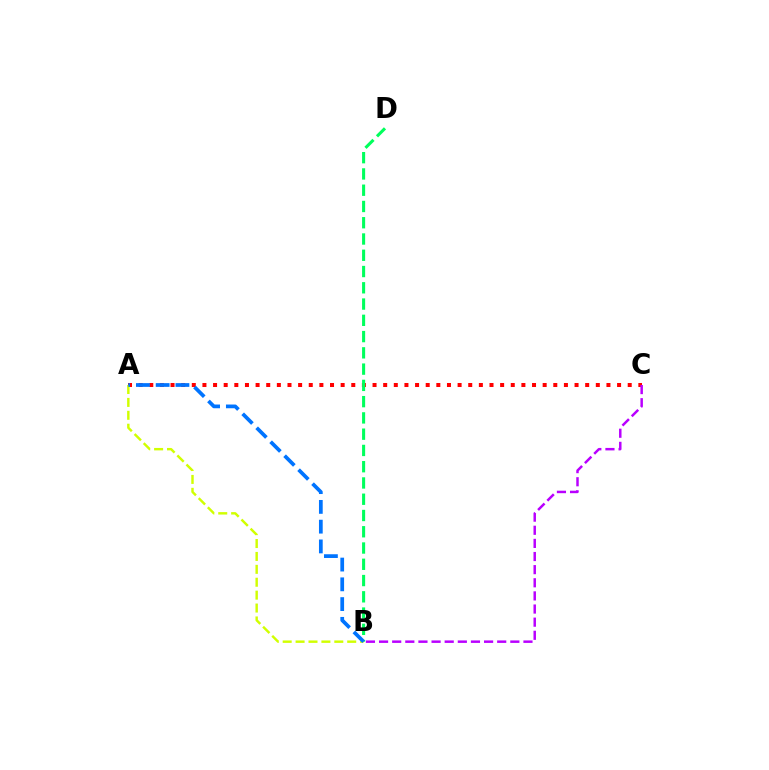{('A', 'C'): [{'color': '#ff0000', 'line_style': 'dotted', 'thickness': 2.89}], ('B', 'C'): [{'color': '#b900ff', 'line_style': 'dashed', 'thickness': 1.78}], ('B', 'D'): [{'color': '#00ff5c', 'line_style': 'dashed', 'thickness': 2.21}], ('A', 'B'): [{'color': '#d1ff00', 'line_style': 'dashed', 'thickness': 1.75}, {'color': '#0074ff', 'line_style': 'dashed', 'thickness': 2.69}]}